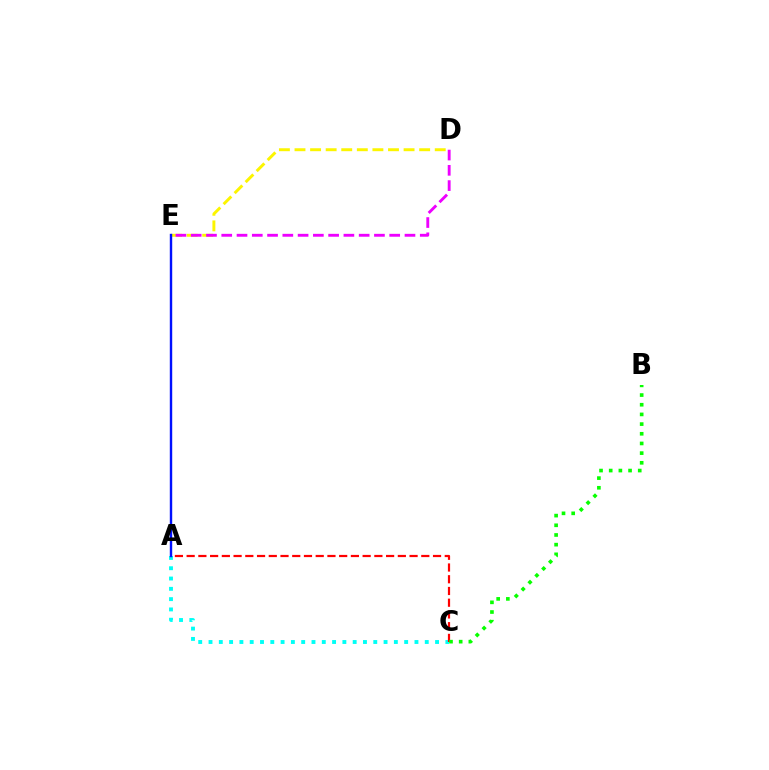{('D', 'E'): [{'color': '#fcf500', 'line_style': 'dashed', 'thickness': 2.12}, {'color': '#ee00ff', 'line_style': 'dashed', 'thickness': 2.07}], ('A', 'C'): [{'color': '#00fff6', 'line_style': 'dotted', 'thickness': 2.8}, {'color': '#ff0000', 'line_style': 'dashed', 'thickness': 1.59}], ('B', 'C'): [{'color': '#08ff00', 'line_style': 'dotted', 'thickness': 2.63}], ('A', 'E'): [{'color': '#0010ff', 'line_style': 'solid', 'thickness': 1.74}]}